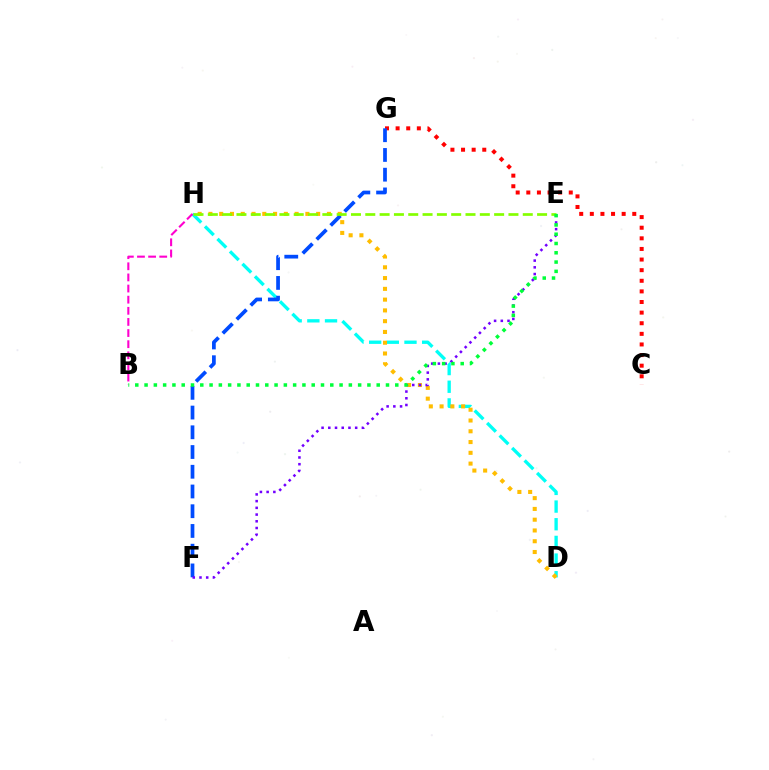{('D', 'H'): [{'color': '#00fff6', 'line_style': 'dashed', 'thickness': 2.4}, {'color': '#ffbd00', 'line_style': 'dotted', 'thickness': 2.93}], ('C', 'G'): [{'color': '#ff0000', 'line_style': 'dotted', 'thickness': 2.88}], ('B', 'H'): [{'color': '#ff00cf', 'line_style': 'dashed', 'thickness': 1.51}], ('F', 'G'): [{'color': '#004bff', 'line_style': 'dashed', 'thickness': 2.68}], ('E', 'F'): [{'color': '#7200ff', 'line_style': 'dotted', 'thickness': 1.83}], ('E', 'H'): [{'color': '#84ff00', 'line_style': 'dashed', 'thickness': 1.94}], ('B', 'E'): [{'color': '#00ff39', 'line_style': 'dotted', 'thickness': 2.52}]}